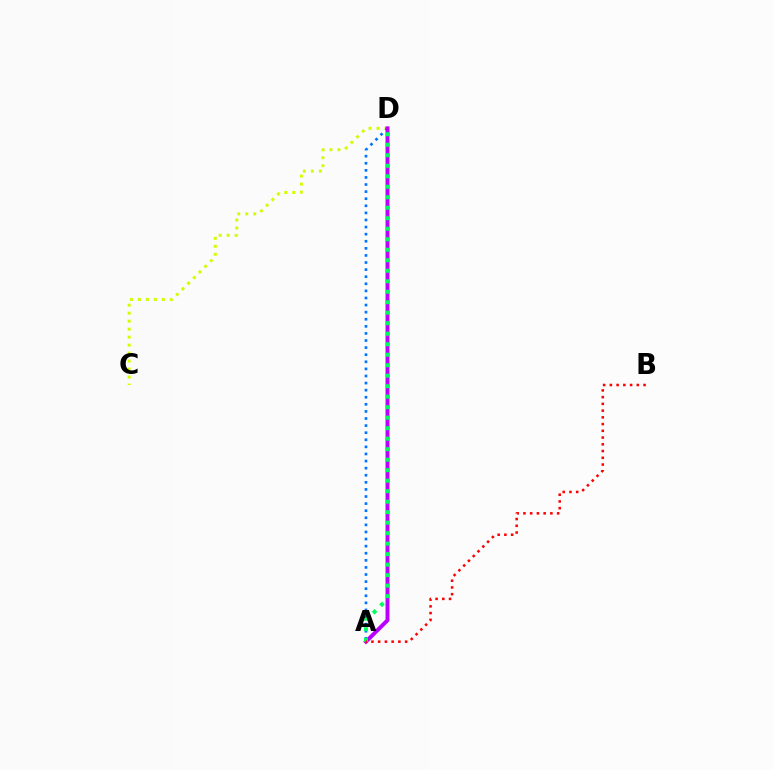{('C', 'D'): [{'color': '#d1ff00', 'line_style': 'dotted', 'thickness': 2.17}], ('A', 'D'): [{'color': '#0074ff', 'line_style': 'dotted', 'thickness': 1.93}, {'color': '#b900ff', 'line_style': 'solid', 'thickness': 2.84}, {'color': '#00ff5c', 'line_style': 'dotted', 'thickness': 2.85}], ('A', 'B'): [{'color': '#ff0000', 'line_style': 'dotted', 'thickness': 1.83}]}